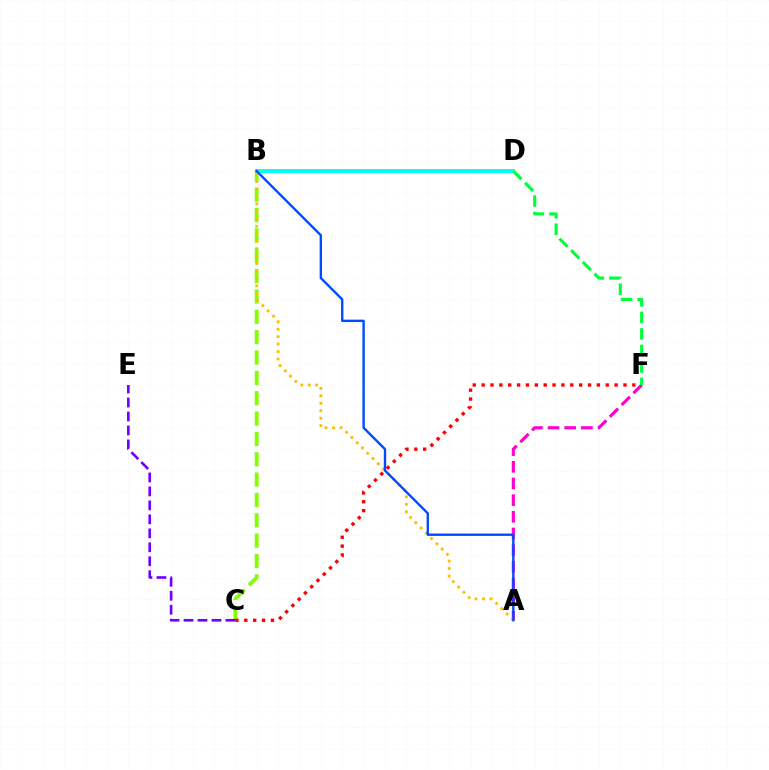{('B', 'C'): [{'color': '#84ff00', 'line_style': 'dashed', 'thickness': 2.76}], ('B', 'D'): [{'color': '#00fff6', 'line_style': 'solid', 'thickness': 2.83}], ('C', 'E'): [{'color': '#7200ff', 'line_style': 'dashed', 'thickness': 1.9}], ('A', 'F'): [{'color': '#ff00cf', 'line_style': 'dashed', 'thickness': 2.26}], ('A', 'B'): [{'color': '#ffbd00', 'line_style': 'dotted', 'thickness': 2.02}, {'color': '#004bff', 'line_style': 'solid', 'thickness': 1.71}], ('C', 'F'): [{'color': '#ff0000', 'line_style': 'dotted', 'thickness': 2.41}], ('D', 'F'): [{'color': '#00ff39', 'line_style': 'dashed', 'thickness': 2.24}]}